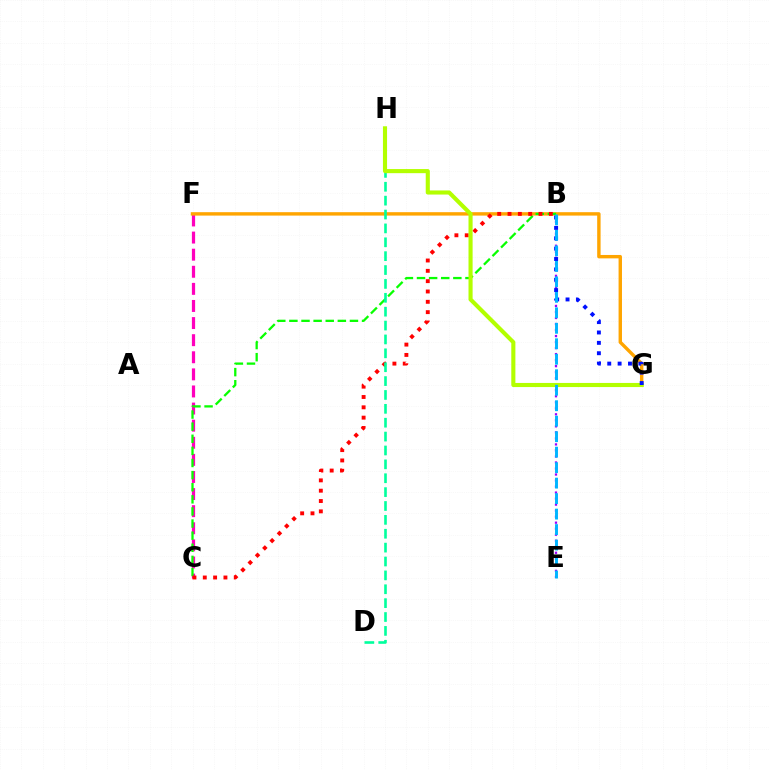{('B', 'E'): [{'color': '#9b00ff', 'line_style': 'dotted', 'thickness': 1.64}, {'color': '#00b5ff', 'line_style': 'dashed', 'thickness': 2.1}], ('C', 'F'): [{'color': '#ff00bd', 'line_style': 'dashed', 'thickness': 2.32}], ('F', 'G'): [{'color': '#ffa500', 'line_style': 'solid', 'thickness': 2.45}], ('B', 'C'): [{'color': '#08ff00', 'line_style': 'dashed', 'thickness': 1.65}, {'color': '#ff0000', 'line_style': 'dotted', 'thickness': 2.81}], ('D', 'H'): [{'color': '#00ff9d', 'line_style': 'dashed', 'thickness': 1.89}], ('G', 'H'): [{'color': '#b3ff00', 'line_style': 'solid', 'thickness': 2.96}], ('B', 'G'): [{'color': '#0010ff', 'line_style': 'dotted', 'thickness': 2.82}]}